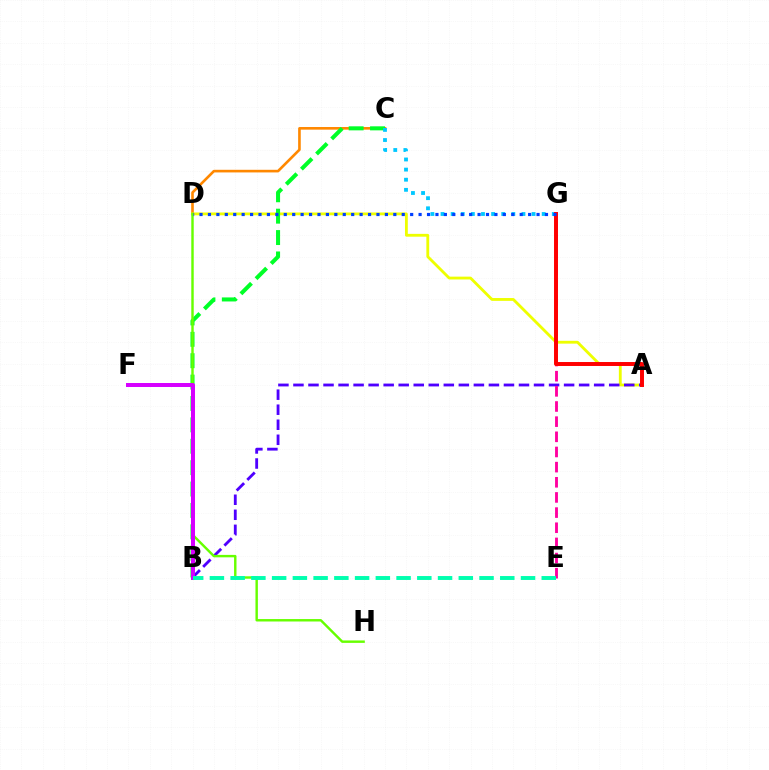{('C', 'D'): [{'color': '#ff8800', 'line_style': 'solid', 'thickness': 1.89}], ('A', 'D'): [{'color': '#eeff00', 'line_style': 'solid', 'thickness': 2.04}], ('B', 'C'): [{'color': '#00ff27', 'line_style': 'dashed', 'thickness': 2.91}], ('A', 'B'): [{'color': '#4f00ff', 'line_style': 'dashed', 'thickness': 2.04}], ('C', 'G'): [{'color': '#00c7ff', 'line_style': 'dotted', 'thickness': 2.75}], ('E', 'G'): [{'color': '#ff00a0', 'line_style': 'dashed', 'thickness': 2.06}], ('D', 'H'): [{'color': '#66ff00', 'line_style': 'solid', 'thickness': 1.75}], ('A', 'G'): [{'color': '#ff0000', 'line_style': 'solid', 'thickness': 2.85}], ('D', 'G'): [{'color': '#003fff', 'line_style': 'dotted', 'thickness': 2.29}], ('B', 'F'): [{'color': '#d600ff', 'line_style': 'solid', 'thickness': 2.87}], ('B', 'E'): [{'color': '#00ffaf', 'line_style': 'dashed', 'thickness': 2.82}]}